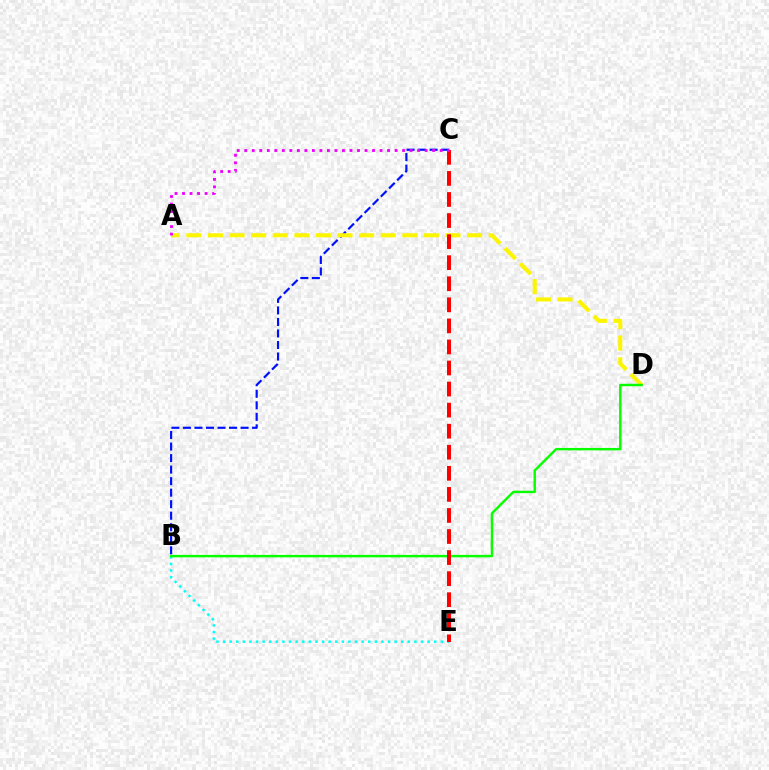{('B', 'E'): [{'color': '#00fff6', 'line_style': 'dotted', 'thickness': 1.79}], ('B', 'C'): [{'color': '#0010ff', 'line_style': 'dashed', 'thickness': 1.57}], ('A', 'D'): [{'color': '#fcf500', 'line_style': 'dashed', 'thickness': 2.93}], ('B', 'D'): [{'color': '#08ff00', 'line_style': 'solid', 'thickness': 1.75}], ('C', 'E'): [{'color': '#ff0000', 'line_style': 'dashed', 'thickness': 2.86}], ('A', 'C'): [{'color': '#ee00ff', 'line_style': 'dotted', 'thickness': 2.04}]}